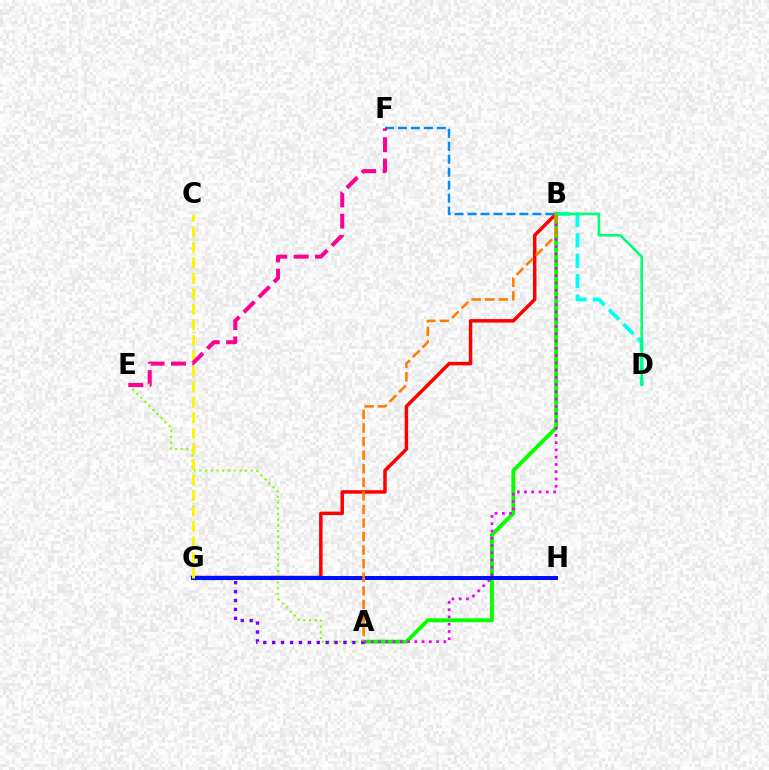{('B', 'G'): [{'color': '#ff0000', 'line_style': 'solid', 'thickness': 2.51}], ('B', 'D'): [{'color': '#00fff6', 'line_style': 'dashed', 'thickness': 2.77}, {'color': '#00ff74', 'line_style': 'solid', 'thickness': 1.86}], ('A', 'B'): [{'color': '#08ff00', 'line_style': 'solid', 'thickness': 2.81}, {'color': '#ee00ff', 'line_style': 'dotted', 'thickness': 1.97}, {'color': '#ff7c00', 'line_style': 'dashed', 'thickness': 1.84}], ('A', 'E'): [{'color': '#84ff00', 'line_style': 'dotted', 'thickness': 1.55}], ('A', 'G'): [{'color': '#7200ff', 'line_style': 'dotted', 'thickness': 2.42}], ('G', 'H'): [{'color': '#0010ff', 'line_style': 'solid', 'thickness': 2.89}], ('B', 'F'): [{'color': '#008cff', 'line_style': 'dashed', 'thickness': 1.76}], ('C', 'G'): [{'color': '#fcf500', 'line_style': 'dashed', 'thickness': 2.11}], ('E', 'F'): [{'color': '#ff0094', 'line_style': 'dashed', 'thickness': 2.9}]}